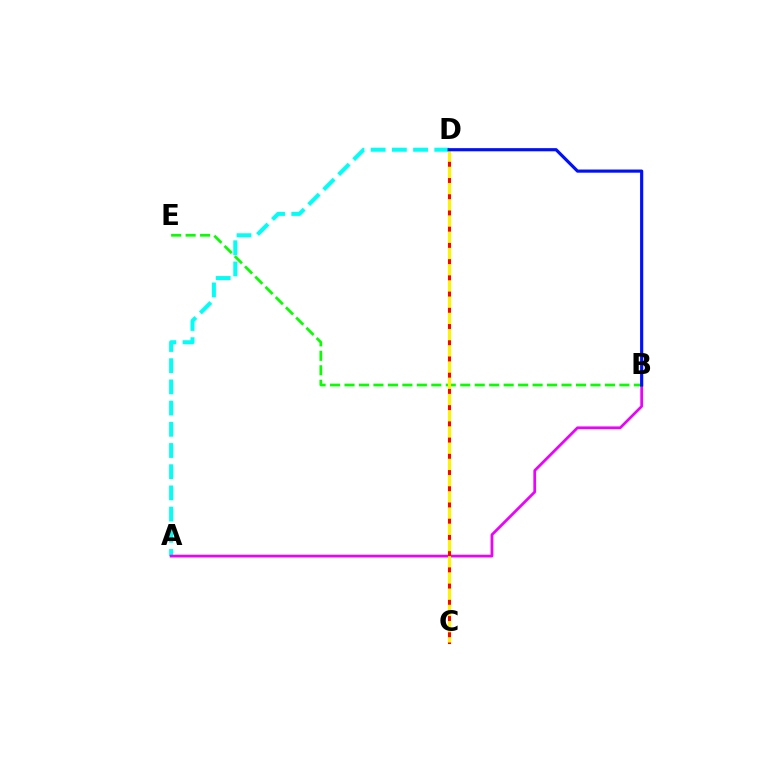{('A', 'D'): [{'color': '#00fff6', 'line_style': 'dashed', 'thickness': 2.88}], ('A', 'B'): [{'color': '#ee00ff', 'line_style': 'solid', 'thickness': 1.97}], ('C', 'D'): [{'color': '#ff0000', 'line_style': 'solid', 'thickness': 2.19}, {'color': '#fcf500', 'line_style': 'dashed', 'thickness': 2.2}], ('B', 'E'): [{'color': '#08ff00', 'line_style': 'dashed', 'thickness': 1.97}], ('B', 'D'): [{'color': '#0010ff', 'line_style': 'solid', 'thickness': 2.28}]}